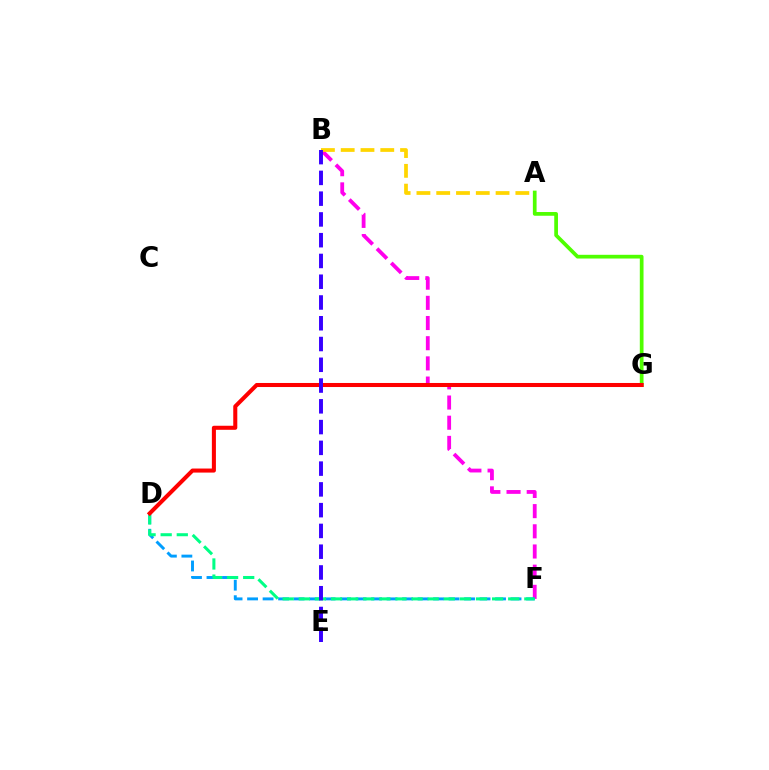{('B', 'F'): [{'color': '#ff00ed', 'line_style': 'dashed', 'thickness': 2.74}], ('A', 'B'): [{'color': '#ffd500', 'line_style': 'dashed', 'thickness': 2.69}], ('A', 'G'): [{'color': '#4fff00', 'line_style': 'solid', 'thickness': 2.68}], ('D', 'F'): [{'color': '#009eff', 'line_style': 'dashed', 'thickness': 2.11}, {'color': '#00ff86', 'line_style': 'dashed', 'thickness': 2.19}], ('D', 'G'): [{'color': '#ff0000', 'line_style': 'solid', 'thickness': 2.91}], ('B', 'E'): [{'color': '#3700ff', 'line_style': 'dashed', 'thickness': 2.82}]}